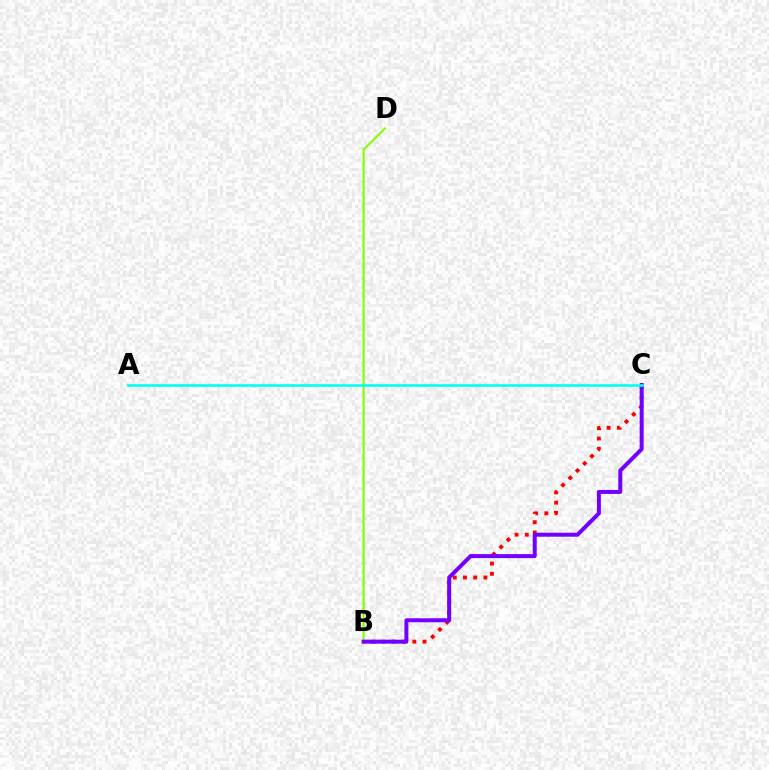{('B', 'C'): [{'color': '#ff0000', 'line_style': 'dotted', 'thickness': 2.78}, {'color': '#7200ff', 'line_style': 'solid', 'thickness': 2.87}], ('B', 'D'): [{'color': '#84ff00', 'line_style': 'solid', 'thickness': 1.53}], ('A', 'C'): [{'color': '#00fff6', 'line_style': 'solid', 'thickness': 1.88}]}